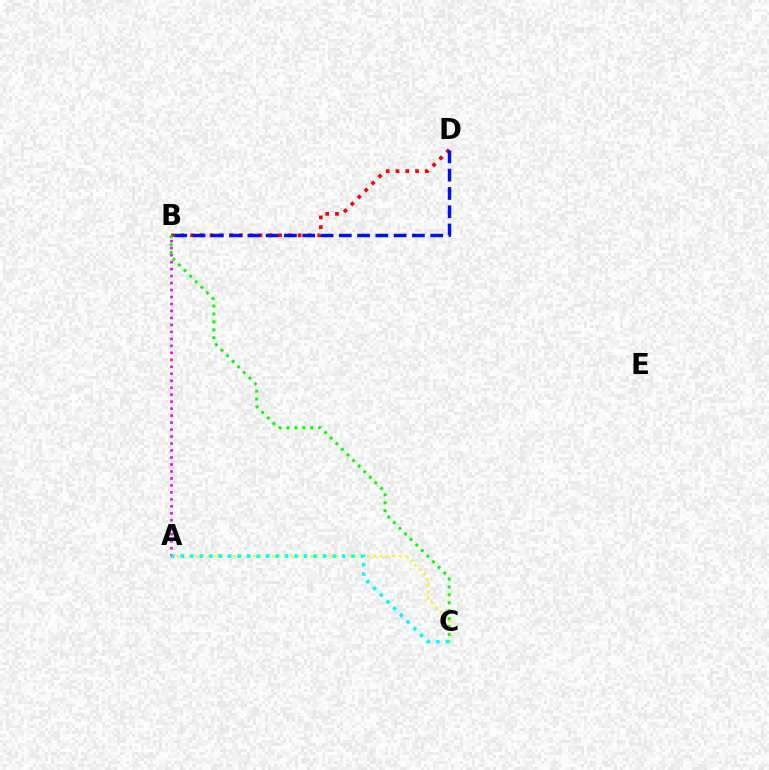{('A', 'C'): [{'color': '#fcf500', 'line_style': 'dotted', 'thickness': 1.73}, {'color': '#00fff6', 'line_style': 'dotted', 'thickness': 2.58}], ('A', 'B'): [{'color': '#ee00ff', 'line_style': 'dotted', 'thickness': 1.9}], ('B', 'D'): [{'color': '#ff0000', 'line_style': 'dotted', 'thickness': 2.66}, {'color': '#0010ff', 'line_style': 'dashed', 'thickness': 2.48}], ('B', 'C'): [{'color': '#08ff00', 'line_style': 'dotted', 'thickness': 2.15}]}